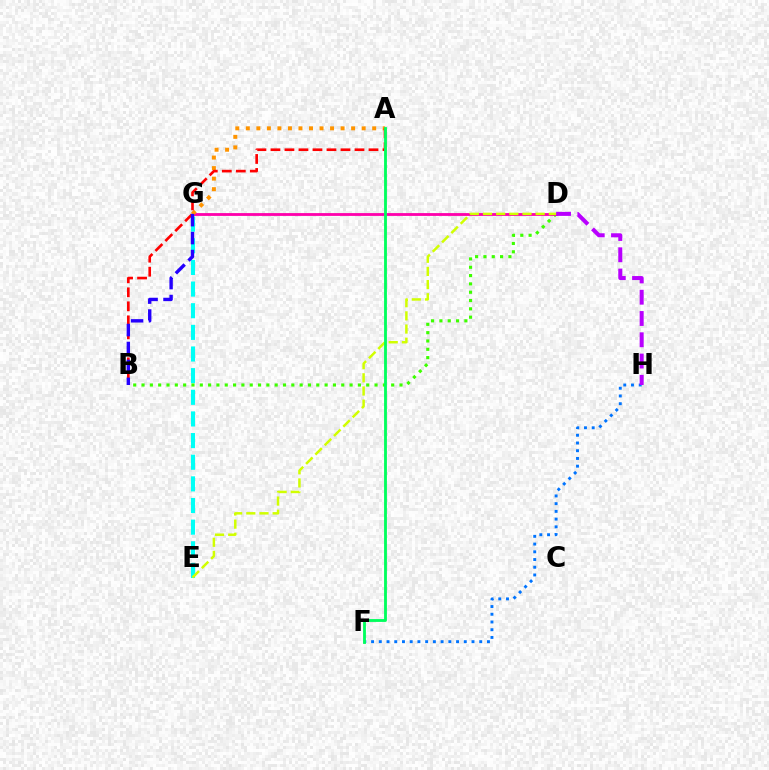{('E', 'G'): [{'color': '#00fff6', 'line_style': 'dashed', 'thickness': 2.94}], ('B', 'D'): [{'color': '#3dff00', 'line_style': 'dotted', 'thickness': 2.26}], ('D', 'G'): [{'color': '#ff00ac', 'line_style': 'solid', 'thickness': 2.03}], ('F', 'H'): [{'color': '#0074ff', 'line_style': 'dotted', 'thickness': 2.1}], ('D', 'H'): [{'color': '#b900ff', 'line_style': 'dashed', 'thickness': 2.89}], ('A', 'G'): [{'color': '#ff9400', 'line_style': 'dotted', 'thickness': 2.86}], ('A', 'B'): [{'color': '#ff0000', 'line_style': 'dashed', 'thickness': 1.9}], ('D', 'E'): [{'color': '#d1ff00', 'line_style': 'dashed', 'thickness': 1.79}], ('A', 'F'): [{'color': '#00ff5c', 'line_style': 'solid', 'thickness': 2.04}], ('B', 'G'): [{'color': '#2500ff', 'line_style': 'dashed', 'thickness': 2.44}]}